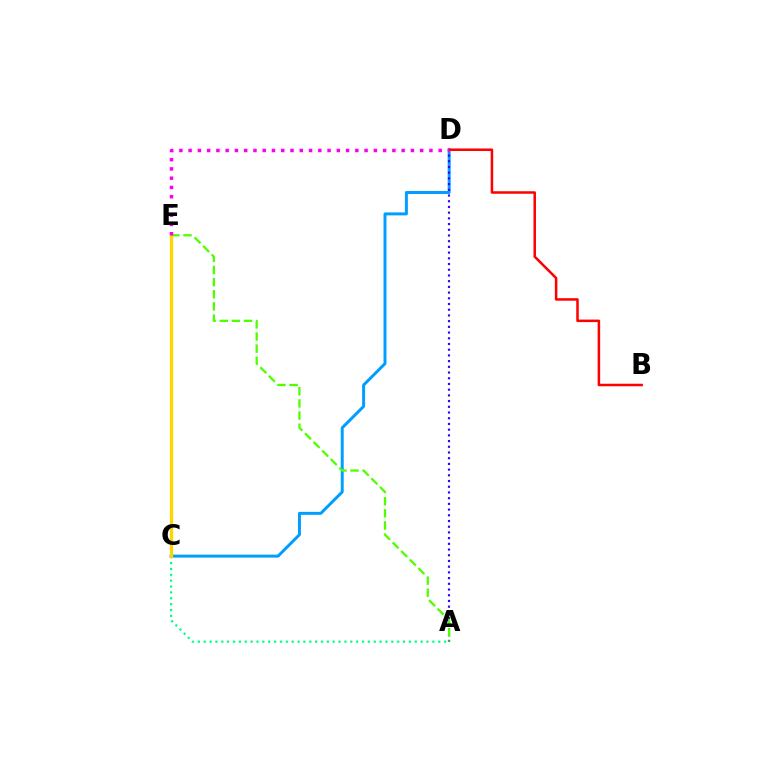{('C', 'D'): [{'color': '#009eff', 'line_style': 'solid', 'thickness': 2.14}], ('A', 'C'): [{'color': '#00ff86', 'line_style': 'dotted', 'thickness': 1.59}], ('A', 'D'): [{'color': '#3700ff', 'line_style': 'dotted', 'thickness': 1.55}], ('A', 'E'): [{'color': '#4fff00', 'line_style': 'dashed', 'thickness': 1.65}], ('B', 'D'): [{'color': '#ff0000', 'line_style': 'solid', 'thickness': 1.81}], ('C', 'E'): [{'color': '#ffd500', 'line_style': 'solid', 'thickness': 2.35}], ('D', 'E'): [{'color': '#ff00ed', 'line_style': 'dotted', 'thickness': 2.52}]}